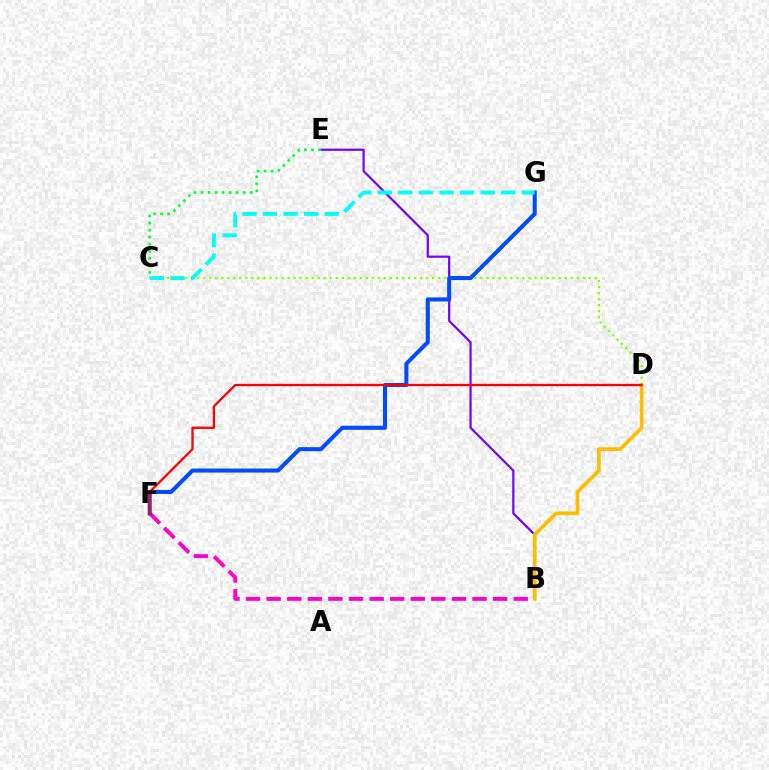{('B', 'F'): [{'color': '#ff00cf', 'line_style': 'dashed', 'thickness': 2.8}], ('B', 'E'): [{'color': '#7200ff', 'line_style': 'solid', 'thickness': 1.58}], ('B', 'D'): [{'color': '#ffbd00', 'line_style': 'solid', 'thickness': 2.69}], ('C', 'D'): [{'color': '#84ff00', 'line_style': 'dotted', 'thickness': 1.64}], ('C', 'E'): [{'color': '#00ff39', 'line_style': 'dotted', 'thickness': 1.91}], ('F', 'G'): [{'color': '#004bff', 'line_style': 'solid', 'thickness': 2.91}], ('C', 'G'): [{'color': '#00fff6', 'line_style': 'dashed', 'thickness': 2.8}], ('D', 'F'): [{'color': '#ff0000', 'line_style': 'solid', 'thickness': 1.66}]}